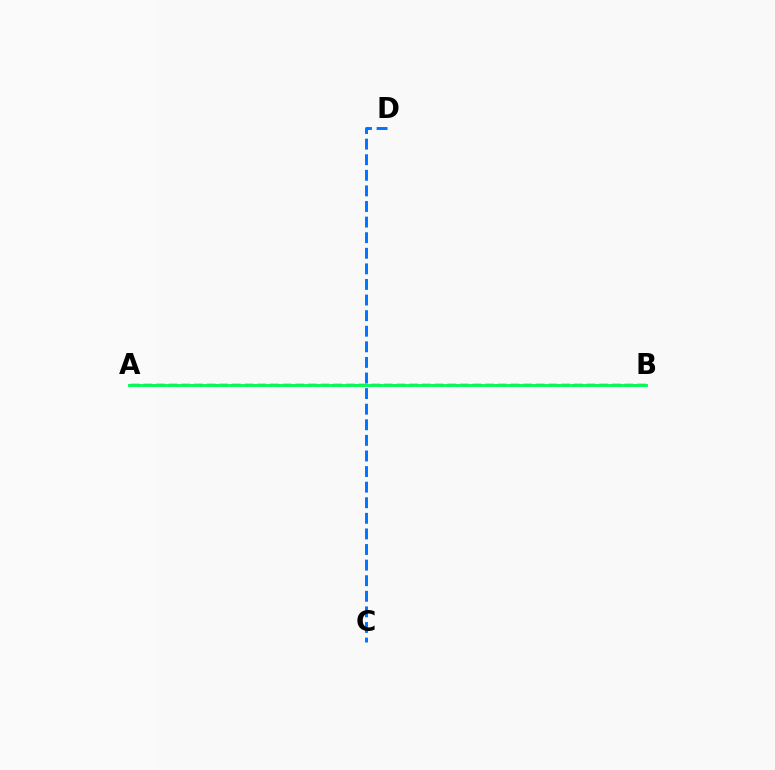{('A', 'B'): [{'color': '#b900ff', 'line_style': 'dotted', 'thickness': 2.11}, {'color': '#d1ff00', 'line_style': 'dotted', 'thickness': 1.86}, {'color': '#ff0000', 'line_style': 'dashed', 'thickness': 1.72}, {'color': '#00ff5c', 'line_style': 'solid', 'thickness': 2.08}], ('C', 'D'): [{'color': '#0074ff', 'line_style': 'dashed', 'thickness': 2.12}]}